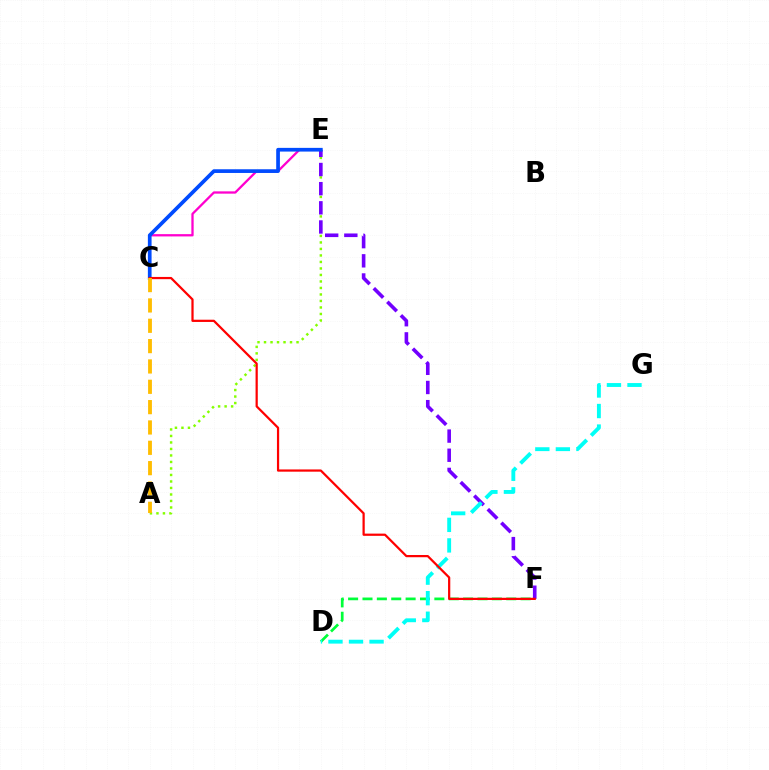{('C', 'E'): [{'color': '#ff00cf', 'line_style': 'solid', 'thickness': 1.65}, {'color': '#004bff', 'line_style': 'solid', 'thickness': 2.67}], ('A', 'E'): [{'color': '#84ff00', 'line_style': 'dotted', 'thickness': 1.77}], ('E', 'F'): [{'color': '#7200ff', 'line_style': 'dashed', 'thickness': 2.6}], ('D', 'F'): [{'color': '#00ff39', 'line_style': 'dashed', 'thickness': 1.95}], ('D', 'G'): [{'color': '#00fff6', 'line_style': 'dashed', 'thickness': 2.79}], ('C', 'F'): [{'color': '#ff0000', 'line_style': 'solid', 'thickness': 1.6}], ('A', 'C'): [{'color': '#ffbd00', 'line_style': 'dashed', 'thickness': 2.76}]}